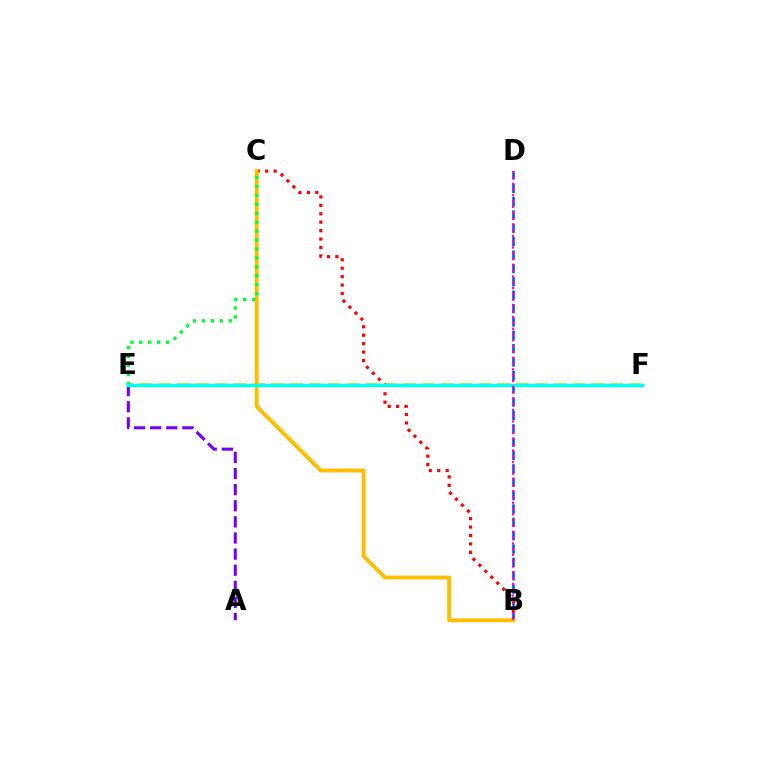{('B', 'D'): [{'color': '#004bff', 'line_style': 'dashed', 'thickness': 1.81}, {'color': '#ff00cf', 'line_style': 'dotted', 'thickness': 1.58}], ('A', 'E'): [{'color': '#7200ff', 'line_style': 'dashed', 'thickness': 2.19}], ('E', 'F'): [{'color': '#84ff00', 'line_style': 'dashed', 'thickness': 2.56}, {'color': '#00fff6', 'line_style': 'solid', 'thickness': 2.41}], ('B', 'C'): [{'color': '#ff0000', 'line_style': 'dotted', 'thickness': 2.29}, {'color': '#ffbd00', 'line_style': 'solid', 'thickness': 2.79}], ('C', 'E'): [{'color': '#00ff39', 'line_style': 'dotted', 'thickness': 2.43}]}